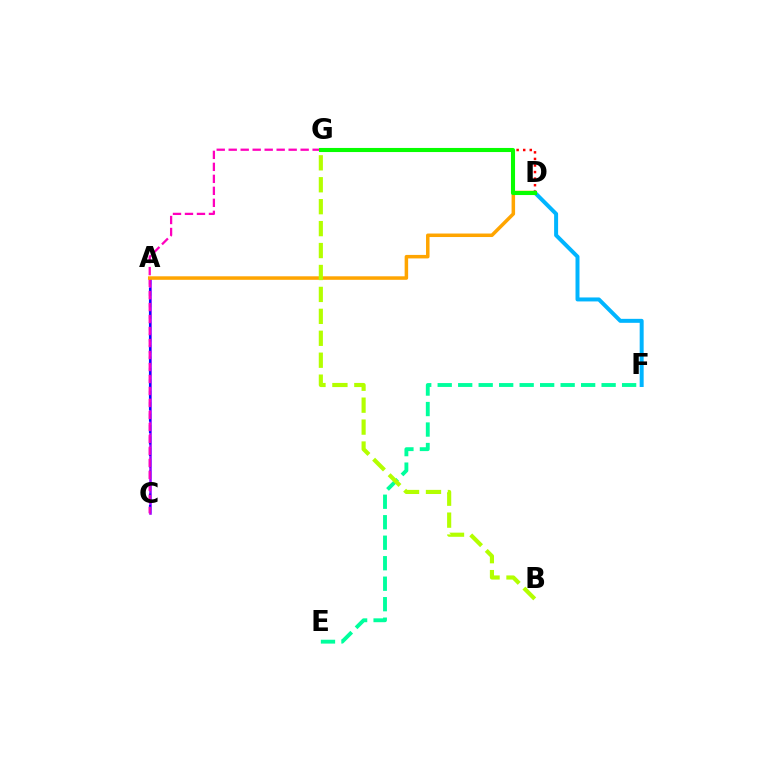{('D', 'F'): [{'color': '#00b5ff', 'line_style': 'solid', 'thickness': 2.87}], ('D', 'G'): [{'color': '#ff0000', 'line_style': 'dotted', 'thickness': 1.78}, {'color': '#08ff00', 'line_style': 'solid', 'thickness': 2.94}], ('E', 'F'): [{'color': '#00ff9d', 'line_style': 'dashed', 'thickness': 2.78}], ('A', 'C'): [{'color': '#9b00ff', 'line_style': 'solid', 'thickness': 1.84}, {'color': '#0010ff', 'line_style': 'dashed', 'thickness': 1.55}], ('C', 'G'): [{'color': '#ff00bd', 'line_style': 'dashed', 'thickness': 1.63}], ('A', 'D'): [{'color': '#ffa500', 'line_style': 'solid', 'thickness': 2.52}], ('B', 'G'): [{'color': '#b3ff00', 'line_style': 'dashed', 'thickness': 2.98}]}